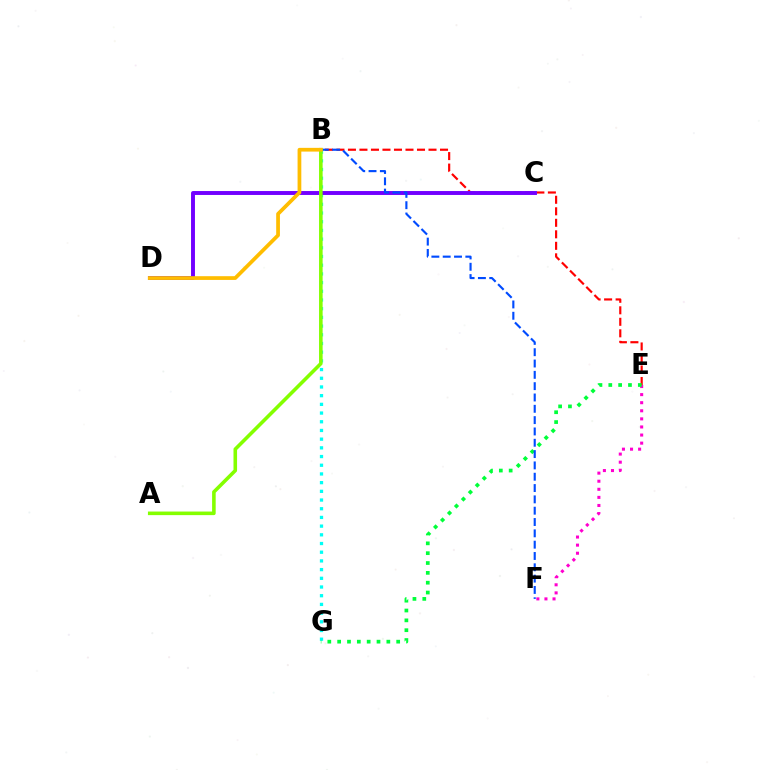{('B', 'E'): [{'color': '#ff0000', 'line_style': 'dashed', 'thickness': 1.56}], ('B', 'G'): [{'color': '#00fff6', 'line_style': 'dotted', 'thickness': 2.36}], ('C', 'D'): [{'color': '#7200ff', 'line_style': 'solid', 'thickness': 2.82}], ('E', 'F'): [{'color': '#ff00cf', 'line_style': 'dotted', 'thickness': 2.2}], ('E', 'G'): [{'color': '#00ff39', 'line_style': 'dotted', 'thickness': 2.67}], ('B', 'F'): [{'color': '#004bff', 'line_style': 'dashed', 'thickness': 1.54}], ('A', 'B'): [{'color': '#84ff00', 'line_style': 'solid', 'thickness': 2.58}], ('B', 'D'): [{'color': '#ffbd00', 'line_style': 'solid', 'thickness': 2.69}]}